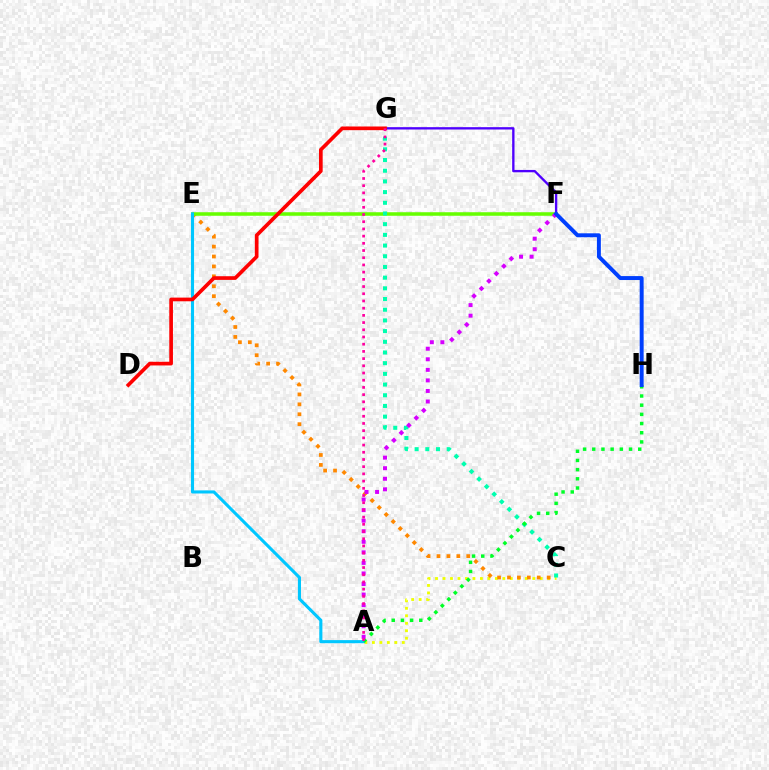{('A', 'C'): [{'color': '#eeff00', 'line_style': 'dotted', 'thickness': 2.03}], ('C', 'E'): [{'color': '#ff8800', 'line_style': 'dotted', 'thickness': 2.7}], ('E', 'F'): [{'color': '#66ff00', 'line_style': 'solid', 'thickness': 2.55}], ('C', 'G'): [{'color': '#00ffaf', 'line_style': 'dotted', 'thickness': 2.91}], ('A', 'E'): [{'color': '#00c7ff', 'line_style': 'solid', 'thickness': 2.23}], ('A', 'H'): [{'color': '#00ff27', 'line_style': 'dotted', 'thickness': 2.5}], ('F', 'G'): [{'color': '#4f00ff', 'line_style': 'solid', 'thickness': 1.69}], ('D', 'G'): [{'color': '#ff0000', 'line_style': 'solid', 'thickness': 2.65}], ('A', 'F'): [{'color': '#d600ff', 'line_style': 'dotted', 'thickness': 2.87}], ('A', 'G'): [{'color': '#ff00a0', 'line_style': 'dotted', 'thickness': 1.96}], ('F', 'H'): [{'color': '#003fff', 'line_style': 'solid', 'thickness': 2.84}]}